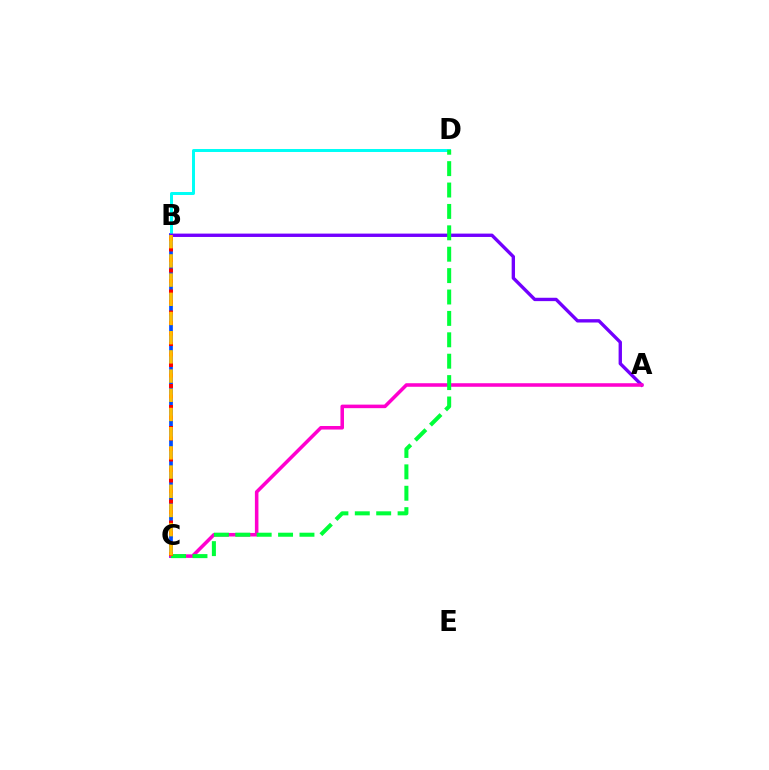{('B', 'C'): [{'color': '#84ff00', 'line_style': 'dotted', 'thickness': 2.62}, {'color': '#004bff', 'line_style': 'solid', 'thickness': 2.67}, {'color': '#ff0000', 'line_style': 'dotted', 'thickness': 2.85}, {'color': '#ffbd00', 'line_style': 'dashed', 'thickness': 2.61}], ('B', 'D'): [{'color': '#00fff6', 'line_style': 'solid', 'thickness': 2.14}], ('A', 'B'): [{'color': '#7200ff', 'line_style': 'solid', 'thickness': 2.42}], ('A', 'C'): [{'color': '#ff00cf', 'line_style': 'solid', 'thickness': 2.55}], ('C', 'D'): [{'color': '#00ff39', 'line_style': 'dashed', 'thickness': 2.91}]}